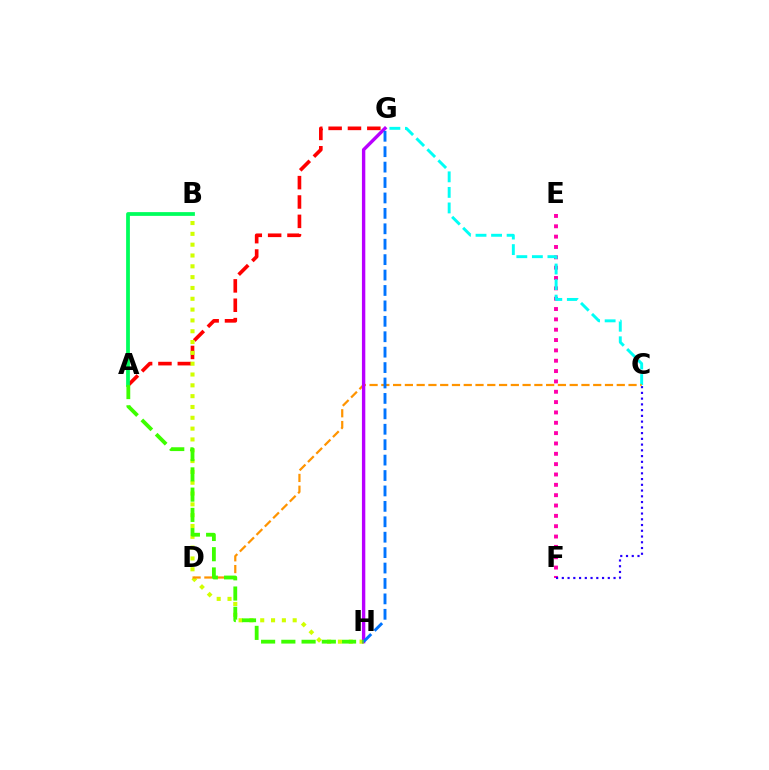{('A', 'G'): [{'color': '#ff0000', 'line_style': 'dashed', 'thickness': 2.63}], ('E', 'F'): [{'color': '#ff00ac', 'line_style': 'dotted', 'thickness': 2.81}], ('B', 'H'): [{'color': '#d1ff00', 'line_style': 'dotted', 'thickness': 2.94}], ('C', 'G'): [{'color': '#00fff6', 'line_style': 'dashed', 'thickness': 2.11}], ('C', 'F'): [{'color': '#2500ff', 'line_style': 'dotted', 'thickness': 1.56}], ('A', 'B'): [{'color': '#00ff5c', 'line_style': 'solid', 'thickness': 2.71}], ('C', 'D'): [{'color': '#ff9400', 'line_style': 'dashed', 'thickness': 1.6}], ('G', 'H'): [{'color': '#b900ff', 'line_style': 'solid', 'thickness': 2.43}, {'color': '#0074ff', 'line_style': 'dashed', 'thickness': 2.09}], ('A', 'H'): [{'color': '#3dff00', 'line_style': 'dashed', 'thickness': 2.75}]}